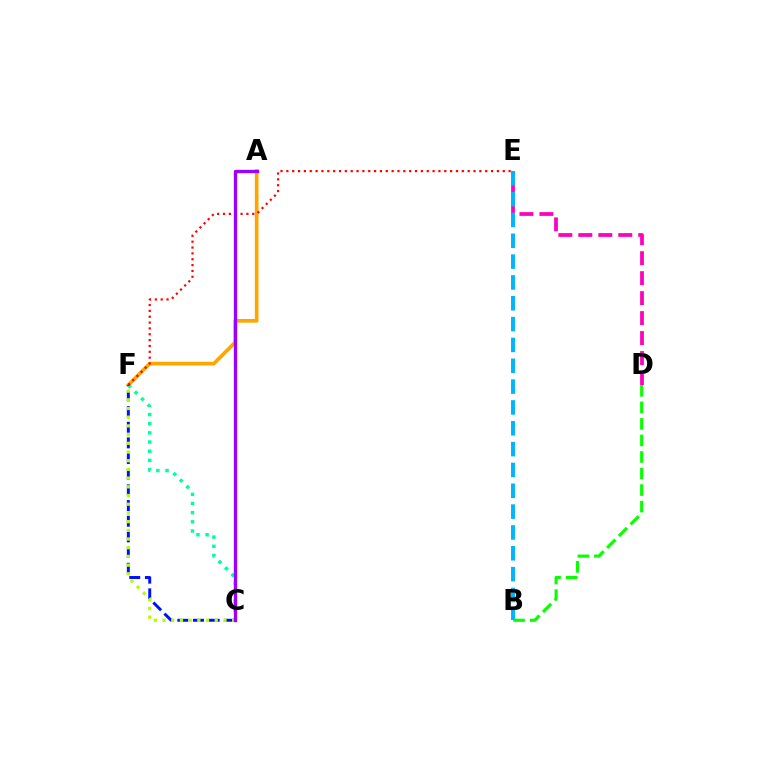{('D', 'E'): [{'color': '#ff00bd', 'line_style': 'dashed', 'thickness': 2.71}], ('B', 'D'): [{'color': '#08ff00', 'line_style': 'dashed', 'thickness': 2.25}], ('A', 'F'): [{'color': '#ffa500', 'line_style': 'solid', 'thickness': 2.64}], ('C', 'F'): [{'color': '#00ff9d', 'line_style': 'dotted', 'thickness': 2.49}, {'color': '#0010ff', 'line_style': 'dashed', 'thickness': 2.13}, {'color': '#b3ff00', 'line_style': 'dotted', 'thickness': 2.36}], ('B', 'E'): [{'color': '#00b5ff', 'line_style': 'dashed', 'thickness': 2.83}], ('E', 'F'): [{'color': '#ff0000', 'line_style': 'dotted', 'thickness': 1.59}], ('A', 'C'): [{'color': '#9b00ff', 'line_style': 'solid', 'thickness': 2.4}]}